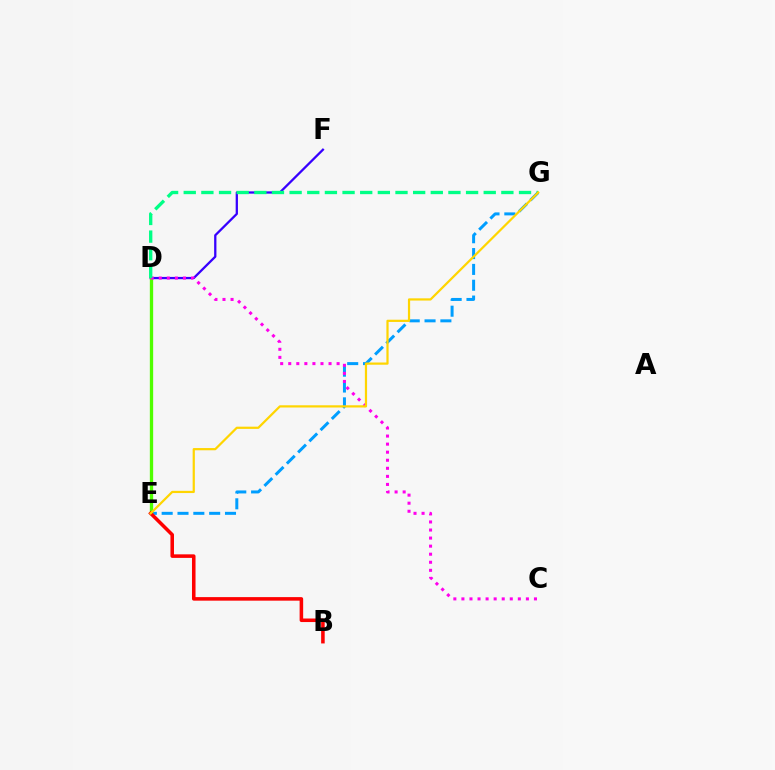{('D', 'F'): [{'color': '#3700ff', 'line_style': 'solid', 'thickness': 1.64}], ('E', 'G'): [{'color': '#009eff', 'line_style': 'dashed', 'thickness': 2.15}, {'color': '#ffd500', 'line_style': 'solid', 'thickness': 1.6}], ('D', 'E'): [{'color': '#4fff00', 'line_style': 'solid', 'thickness': 2.39}], ('B', 'E'): [{'color': '#ff0000', 'line_style': 'solid', 'thickness': 2.55}], ('C', 'D'): [{'color': '#ff00ed', 'line_style': 'dotted', 'thickness': 2.19}], ('D', 'G'): [{'color': '#00ff86', 'line_style': 'dashed', 'thickness': 2.4}]}